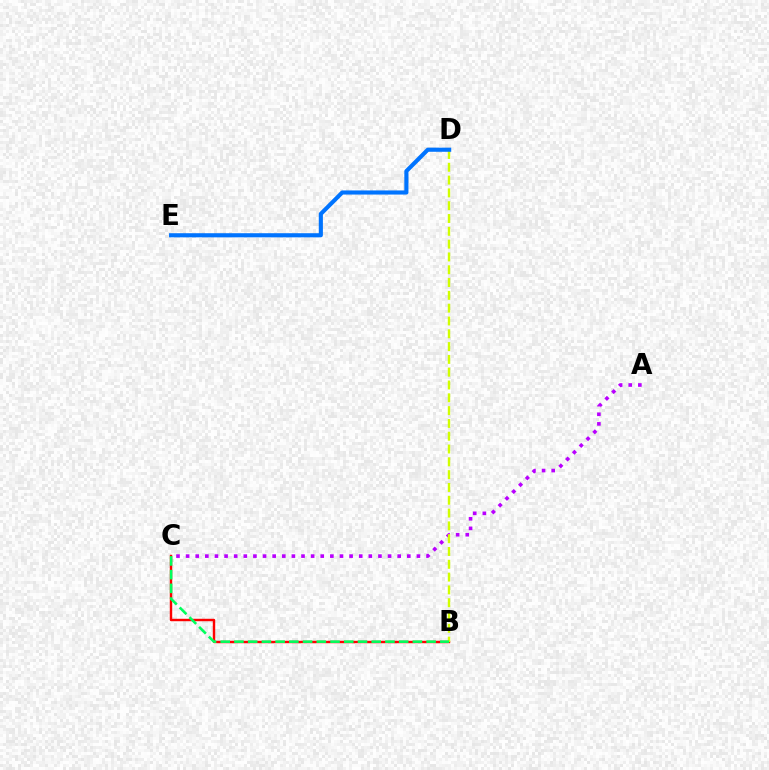{('B', 'C'): [{'color': '#ff0000', 'line_style': 'solid', 'thickness': 1.75}, {'color': '#00ff5c', 'line_style': 'dashed', 'thickness': 1.86}], ('A', 'C'): [{'color': '#b900ff', 'line_style': 'dotted', 'thickness': 2.61}], ('B', 'D'): [{'color': '#d1ff00', 'line_style': 'dashed', 'thickness': 1.74}], ('D', 'E'): [{'color': '#0074ff', 'line_style': 'solid', 'thickness': 2.97}]}